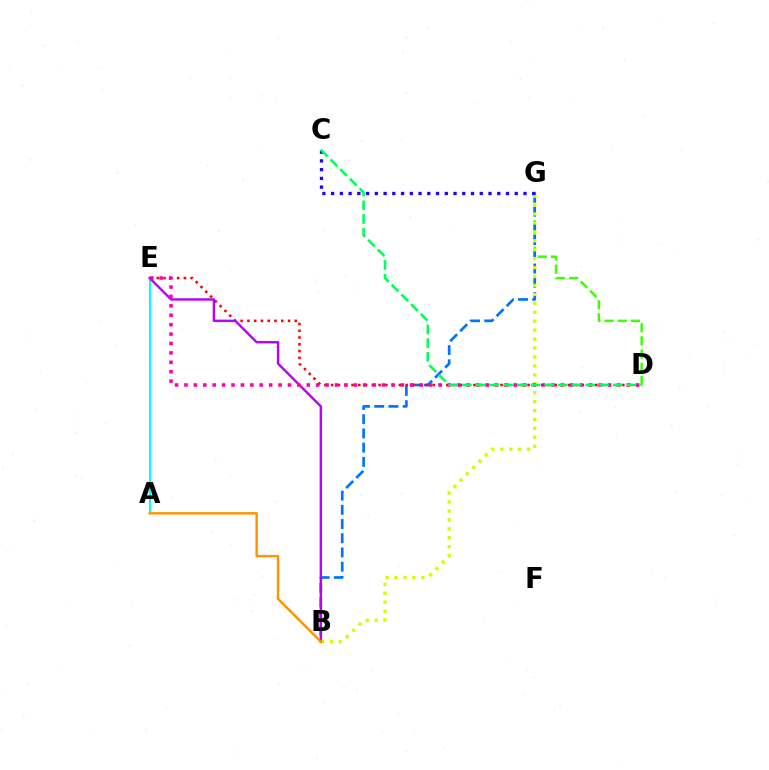{('D', 'G'): [{'color': '#3dff00', 'line_style': 'dashed', 'thickness': 1.79}], ('B', 'G'): [{'color': '#0074ff', 'line_style': 'dashed', 'thickness': 1.93}, {'color': '#d1ff00', 'line_style': 'dotted', 'thickness': 2.43}], ('D', 'E'): [{'color': '#ff0000', 'line_style': 'dotted', 'thickness': 1.84}, {'color': '#ff00ac', 'line_style': 'dotted', 'thickness': 2.56}], ('A', 'E'): [{'color': '#00fff6', 'line_style': 'solid', 'thickness': 1.54}], ('B', 'E'): [{'color': '#b900ff', 'line_style': 'solid', 'thickness': 1.73}], ('C', 'G'): [{'color': '#2500ff', 'line_style': 'dotted', 'thickness': 2.38}], ('A', 'B'): [{'color': '#ff9400', 'line_style': 'solid', 'thickness': 1.77}], ('C', 'D'): [{'color': '#00ff5c', 'line_style': 'dashed', 'thickness': 1.86}]}